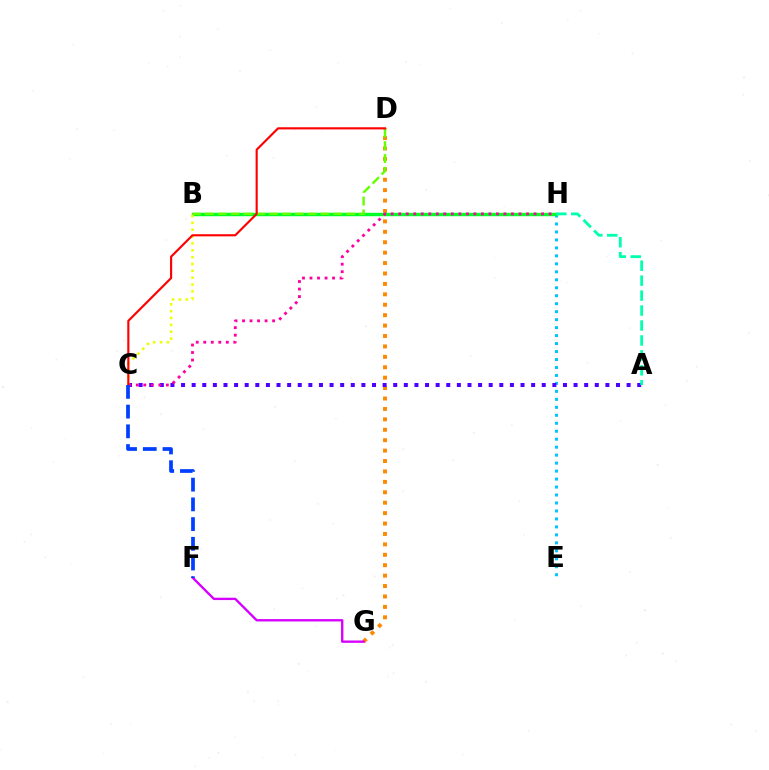{('D', 'G'): [{'color': '#ff8800', 'line_style': 'dotted', 'thickness': 2.83}], ('E', 'H'): [{'color': '#00c7ff', 'line_style': 'dotted', 'thickness': 2.17}], ('B', 'H'): [{'color': '#00ff27', 'line_style': 'solid', 'thickness': 2.46}], ('A', 'C'): [{'color': '#4f00ff', 'line_style': 'dotted', 'thickness': 2.88}], ('B', 'C'): [{'color': '#eeff00', 'line_style': 'dotted', 'thickness': 1.86}], ('B', 'D'): [{'color': '#66ff00', 'line_style': 'dashed', 'thickness': 1.75}], ('C', 'H'): [{'color': '#ff00a0', 'line_style': 'dotted', 'thickness': 2.04}], ('C', 'D'): [{'color': '#ff0000', 'line_style': 'solid', 'thickness': 1.54}], ('F', 'G'): [{'color': '#d600ff', 'line_style': 'solid', 'thickness': 1.7}], ('C', 'F'): [{'color': '#003fff', 'line_style': 'dashed', 'thickness': 2.68}], ('A', 'H'): [{'color': '#00ffaf', 'line_style': 'dashed', 'thickness': 2.03}]}